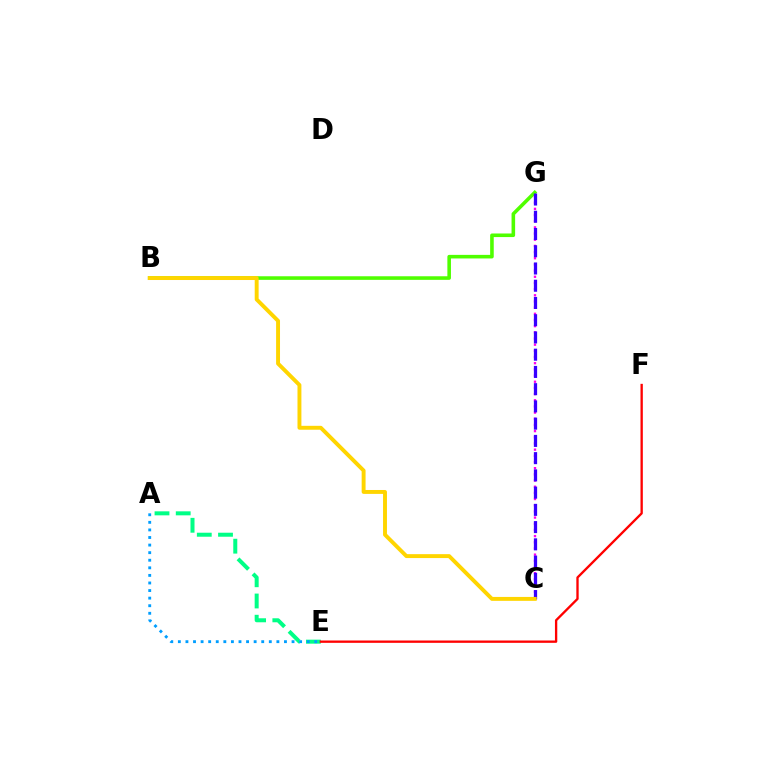{('B', 'G'): [{'color': '#4fff00', 'line_style': 'solid', 'thickness': 2.58}], ('A', 'E'): [{'color': '#00ff86', 'line_style': 'dashed', 'thickness': 2.88}, {'color': '#009eff', 'line_style': 'dotted', 'thickness': 2.06}], ('C', 'G'): [{'color': '#ff00ed', 'line_style': 'dotted', 'thickness': 1.68}, {'color': '#3700ff', 'line_style': 'dashed', 'thickness': 2.34}], ('E', 'F'): [{'color': '#ff0000', 'line_style': 'solid', 'thickness': 1.68}], ('B', 'C'): [{'color': '#ffd500', 'line_style': 'solid', 'thickness': 2.82}]}